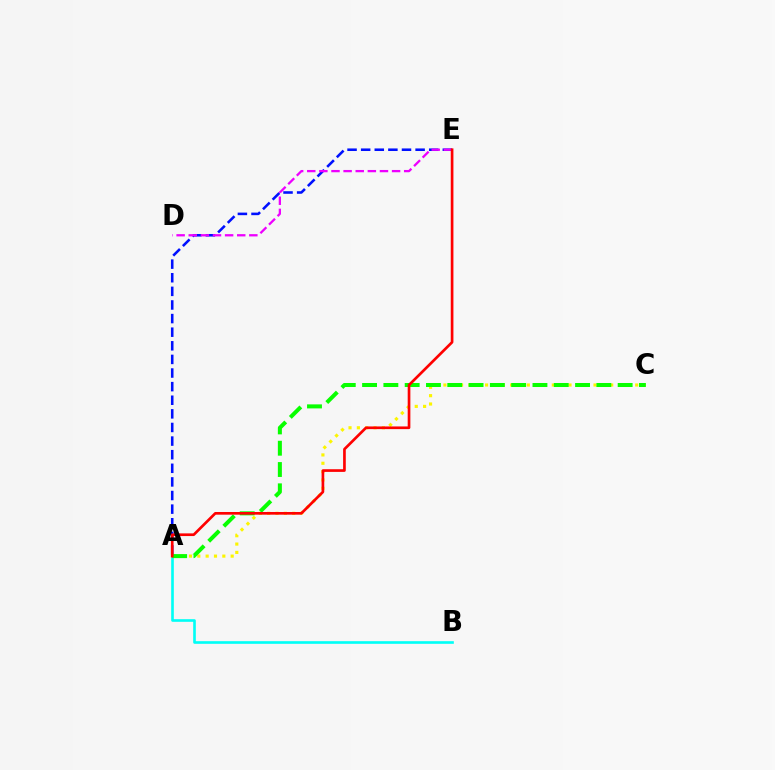{('A', 'E'): [{'color': '#0010ff', 'line_style': 'dashed', 'thickness': 1.85}, {'color': '#ff0000', 'line_style': 'solid', 'thickness': 1.93}], ('A', 'B'): [{'color': '#00fff6', 'line_style': 'solid', 'thickness': 1.9}], ('A', 'C'): [{'color': '#fcf500', 'line_style': 'dotted', 'thickness': 2.27}, {'color': '#08ff00', 'line_style': 'dashed', 'thickness': 2.89}], ('D', 'E'): [{'color': '#ee00ff', 'line_style': 'dashed', 'thickness': 1.65}]}